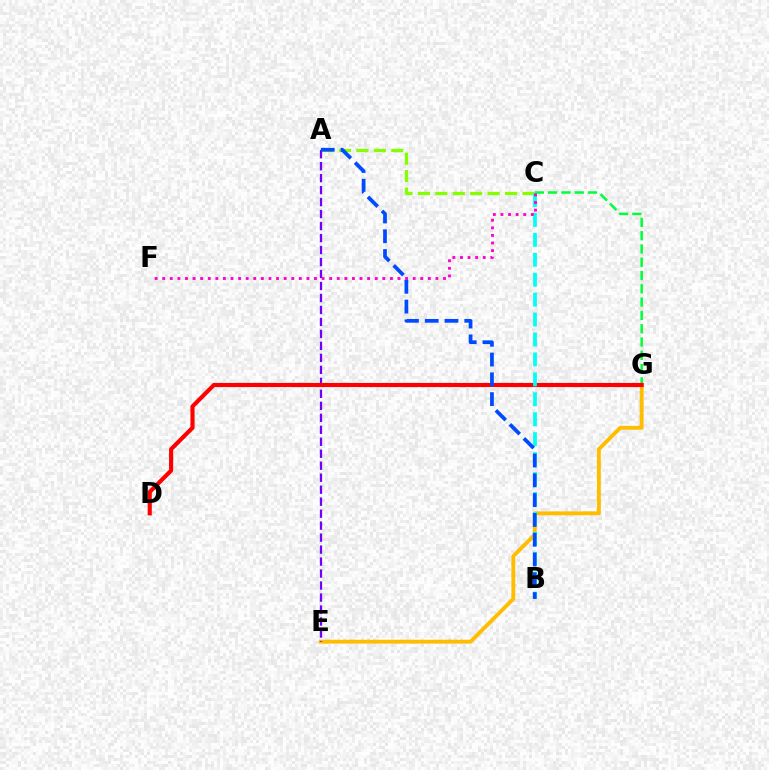{('E', 'G'): [{'color': '#ffbd00', 'line_style': 'solid', 'thickness': 2.79}], ('C', 'G'): [{'color': '#00ff39', 'line_style': 'dashed', 'thickness': 1.81}], ('A', 'C'): [{'color': '#84ff00', 'line_style': 'dashed', 'thickness': 2.37}], ('A', 'E'): [{'color': '#7200ff', 'line_style': 'dashed', 'thickness': 1.63}], ('D', 'G'): [{'color': '#ff0000', 'line_style': 'solid', 'thickness': 2.98}], ('B', 'C'): [{'color': '#00fff6', 'line_style': 'dashed', 'thickness': 2.71}], ('C', 'F'): [{'color': '#ff00cf', 'line_style': 'dotted', 'thickness': 2.06}], ('A', 'B'): [{'color': '#004bff', 'line_style': 'dashed', 'thickness': 2.69}]}